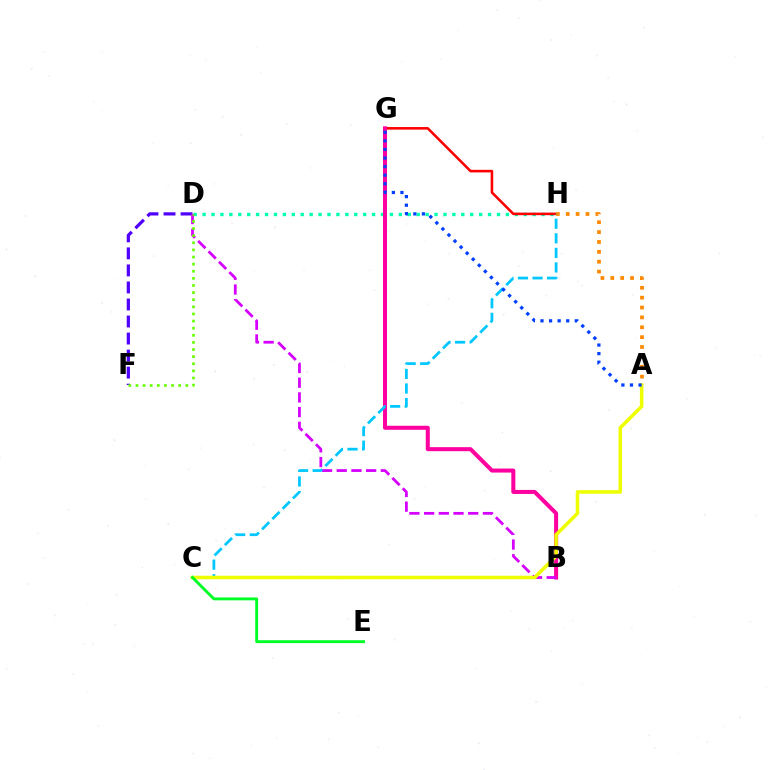{('D', 'H'): [{'color': '#00ffaf', 'line_style': 'dotted', 'thickness': 2.42}], ('G', 'H'): [{'color': '#ff0000', 'line_style': 'solid', 'thickness': 1.86}], ('D', 'F'): [{'color': '#4f00ff', 'line_style': 'dashed', 'thickness': 2.31}, {'color': '#66ff00', 'line_style': 'dotted', 'thickness': 1.93}], ('A', 'H'): [{'color': '#ff8800', 'line_style': 'dotted', 'thickness': 2.68}], ('B', 'G'): [{'color': '#ff00a0', 'line_style': 'solid', 'thickness': 2.9}], ('B', 'D'): [{'color': '#d600ff', 'line_style': 'dashed', 'thickness': 2.0}], ('C', 'H'): [{'color': '#00c7ff', 'line_style': 'dashed', 'thickness': 1.98}], ('A', 'C'): [{'color': '#eeff00', 'line_style': 'solid', 'thickness': 2.54}], ('C', 'E'): [{'color': '#00ff27', 'line_style': 'solid', 'thickness': 2.08}], ('A', 'G'): [{'color': '#003fff', 'line_style': 'dotted', 'thickness': 2.33}]}